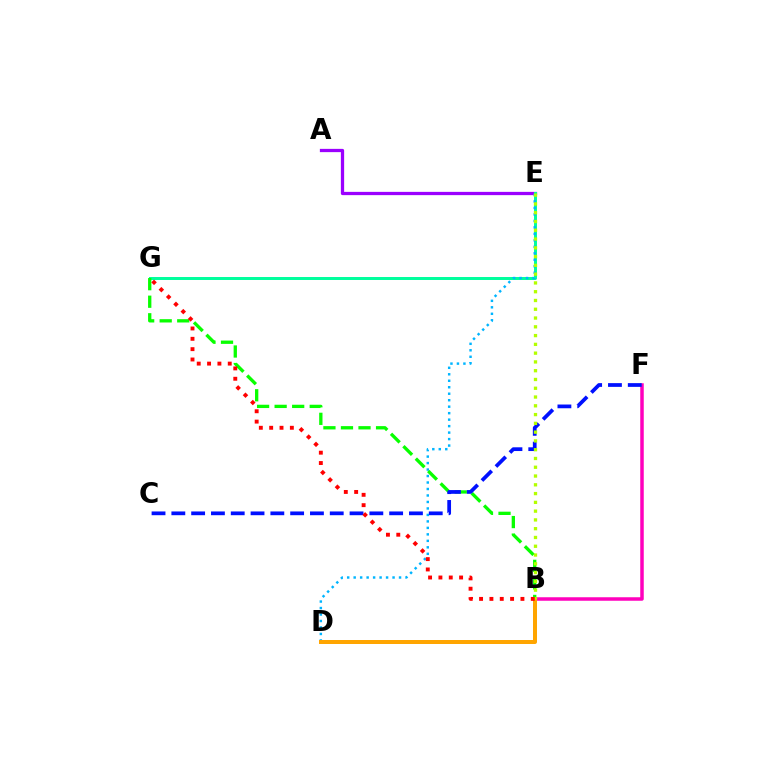{('A', 'E'): [{'color': '#9b00ff', 'line_style': 'solid', 'thickness': 2.35}], ('E', 'G'): [{'color': '#00ff9d', 'line_style': 'solid', 'thickness': 2.14}], ('D', 'E'): [{'color': '#00b5ff', 'line_style': 'dotted', 'thickness': 1.76}], ('B', 'G'): [{'color': '#08ff00', 'line_style': 'dashed', 'thickness': 2.38}, {'color': '#ff0000', 'line_style': 'dotted', 'thickness': 2.81}], ('B', 'F'): [{'color': '#ff00bd', 'line_style': 'solid', 'thickness': 2.52}], ('C', 'F'): [{'color': '#0010ff', 'line_style': 'dashed', 'thickness': 2.69}], ('B', 'D'): [{'color': '#ffa500', 'line_style': 'solid', 'thickness': 2.88}], ('B', 'E'): [{'color': '#b3ff00', 'line_style': 'dotted', 'thickness': 2.38}]}